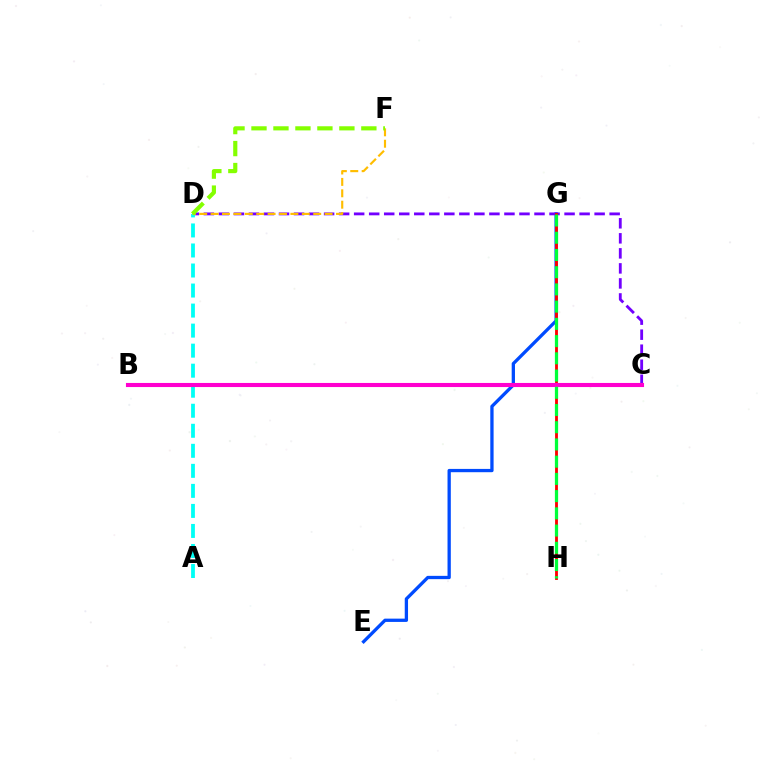{('E', 'G'): [{'color': '#004bff', 'line_style': 'solid', 'thickness': 2.37}], ('C', 'D'): [{'color': '#7200ff', 'line_style': 'dashed', 'thickness': 2.04}], ('A', 'D'): [{'color': '#00fff6', 'line_style': 'dashed', 'thickness': 2.72}], ('D', 'F'): [{'color': '#ffbd00', 'line_style': 'dashed', 'thickness': 1.55}, {'color': '#84ff00', 'line_style': 'dashed', 'thickness': 2.99}], ('G', 'H'): [{'color': '#ff0000', 'line_style': 'solid', 'thickness': 2.05}, {'color': '#00ff39', 'line_style': 'dashed', 'thickness': 2.34}], ('B', 'C'): [{'color': '#ff00cf', 'line_style': 'solid', 'thickness': 2.95}]}